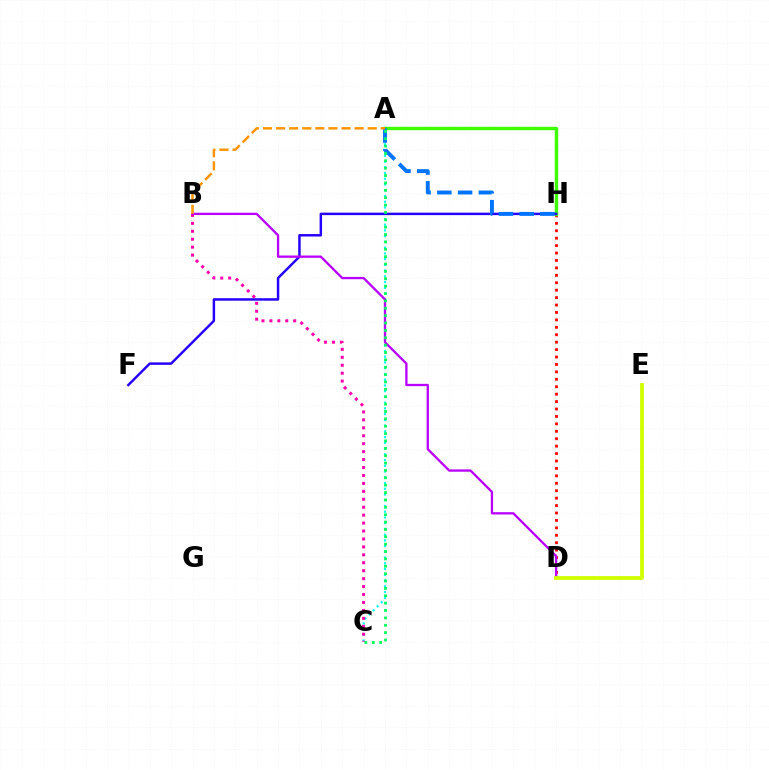{('D', 'H'): [{'color': '#ff0000', 'line_style': 'dotted', 'thickness': 2.02}], ('A', 'C'): [{'color': '#00fff6', 'line_style': 'dotted', 'thickness': 1.56}, {'color': '#00ff5c', 'line_style': 'dotted', 'thickness': 2.0}], ('A', 'H'): [{'color': '#3dff00', 'line_style': 'solid', 'thickness': 2.45}, {'color': '#0074ff', 'line_style': 'dashed', 'thickness': 2.82}], ('F', 'H'): [{'color': '#2500ff', 'line_style': 'solid', 'thickness': 1.78}], ('B', 'C'): [{'color': '#ff00ac', 'line_style': 'dotted', 'thickness': 2.16}], ('B', 'D'): [{'color': '#b900ff', 'line_style': 'solid', 'thickness': 1.66}], ('D', 'E'): [{'color': '#d1ff00', 'line_style': 'solid', 'thickness': 2.78}], ('A', 'B'): [{'color': '#ff9400', 'line_style': 'dashed', 'thickness': 1.78}]}